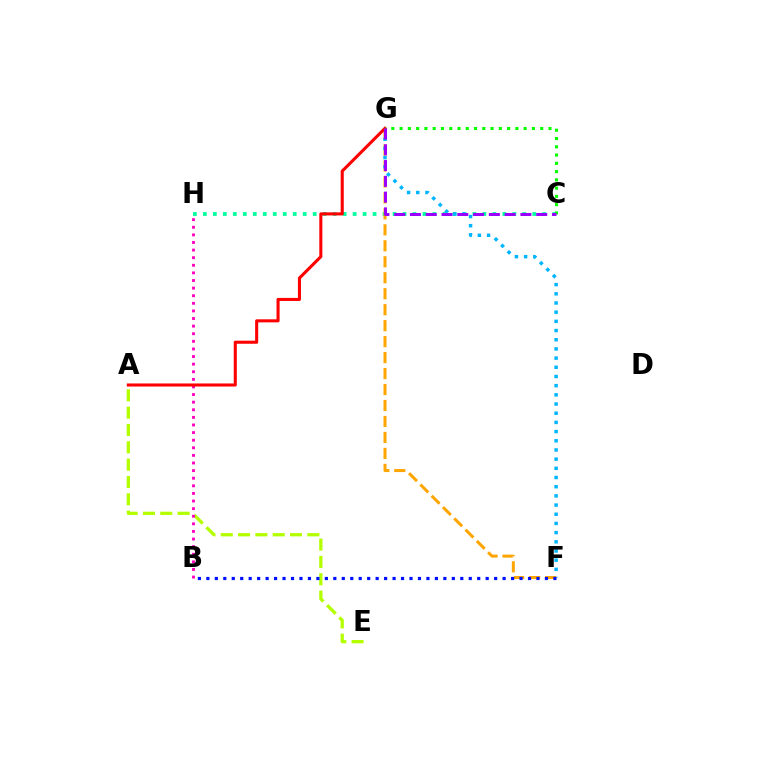{('C', 'H'): [{'color': '#00ff9d', 'line_style': 'dotted', 'thickness': 2.71}], ('F', 'G'): [{'color': '#ffa500', 'line_style': 'dashed', 'thickness': 2.17}, {'color': '#00b5ff', 'line_style': 'dotted', 'thickness': 2.5}], ('A', 'E'): [{'color': '#b3ff00', 'line_style': 'dashed', 'thickness': 2.35}], ('B', 'H'): [{'color': '#ff00bd', 'line_style': 'dotted', 'thickness': 2.07}], ('A', 'G'): [{'color': '#ff0000', 'line_style': 'solid', 'thickness': 2.21}], ('C', 'G'): [{'color': '#08ff00', 'line_style': 'dotted', 'thickness': 2.25}, {'color': '#9b00ff', 'line_style': 'dashed', 'thickness': 2.14}], ('B', 'F'): [{'color': '#0010ff', 'line_style': 'dotted', 'thickness': 2.3}]}